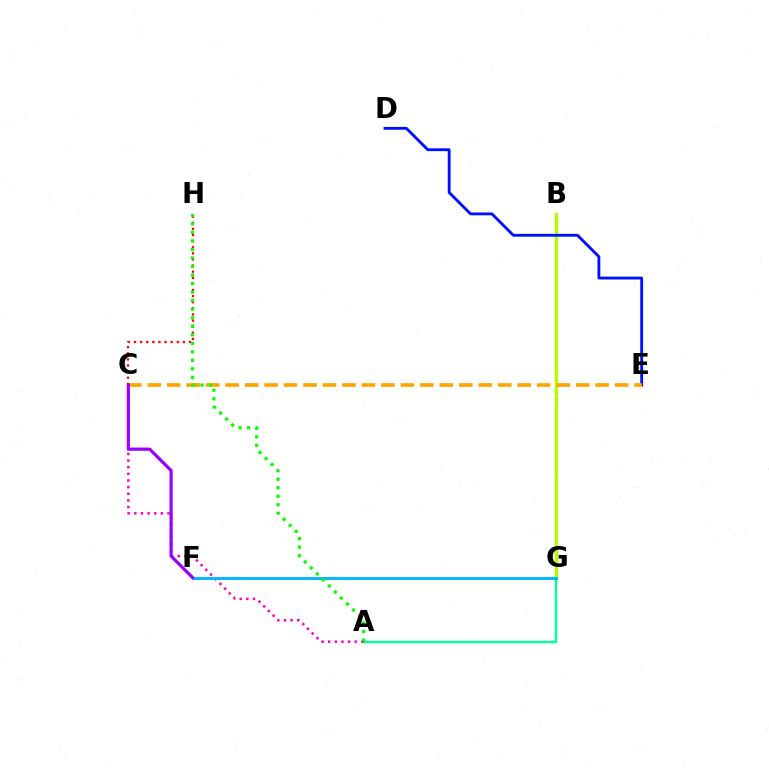{('B', 'G'): [{'color': '#b3ff00', 'line_style': 'solid', 'thickness': 2.41}], ('C', 'H'): [{'color': '#ff0000', 'line_style': 'dotted', 'thickness': 1.66}], ('D', 'E'): [{'color': '#0010ff', 'line_style': 'solid', 'thickness': 2.05}], ('A', 'G'): [{'color': '#00ff9d', 'line_style': 'solid', 'thickness': 1.72}], ('A', 'C'): [{'color': '#ff00bd', 'line_style': 'dotted', 'thickness': 1.8}], ('C', 'E'): [{'color': '#ffa500', 'line_style': 'dashed', 'thickness': 2.65}], ('F', 'G'): [{'color': '#00b5ff', 'line_style': 'solid', 'thickness': 2.08}], ('C', 'F'): [{'color': '#9b00ff', 'line_style': 'solid', 'thickness': 2.3}], ('A', 'H'): [{'color': '#08ff00', 'line_style': 'dotted', 'thickness': 2.32}]}